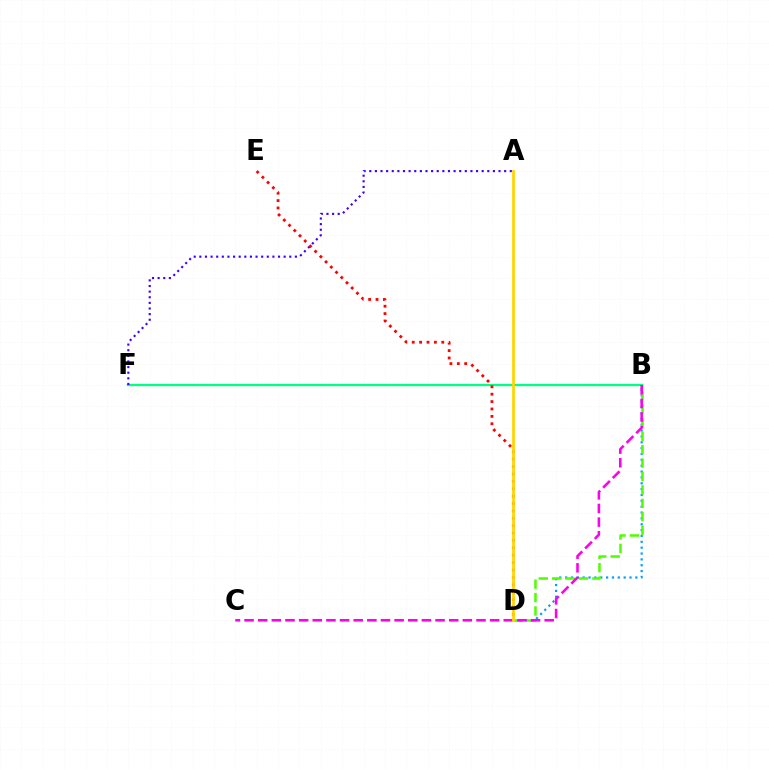{('B', 'D'): [{'color': '#009eff', 'line_style': 'dotted', 'thickness': 1.59}, {'color': '#4fff00', 'line_style': 'dashed', 'thickness': 1.82}], ('B', 'F'): [{'color': '#00ff86', 'line_style': 'solid', 'thickness': 1.67}], ('A', 'F'): [{'color': '#3700ff', 'line_style': 'dotted', 'thickness': 1.53}], ('D', 'E'): [{'color': '#ff0000', 'line_style': 'dotted', 'thickness': 2.01}], ('B', 'C'): [{'color': '#ff00ed', 'line_style': 'dashed', 'thickness': 1.85}], ('A', 'D'): [{'color': '#ffd500', 'line_style': 'solid', 'thickness': 1.99}]}